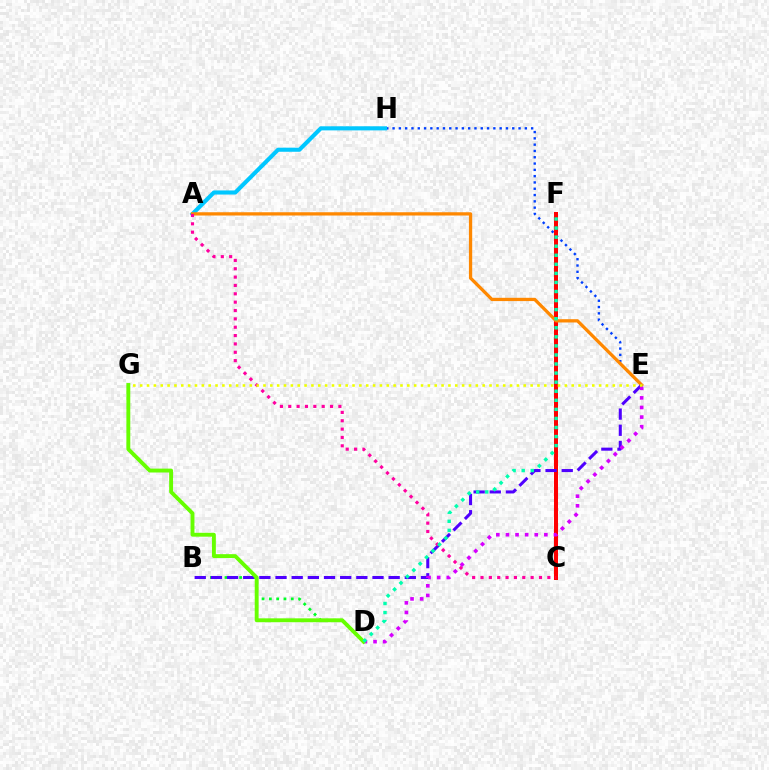{('E', 'H'): [{'color': '#003fff', 'line_style': 'dotted', 'thickness': 1.71}], ('C', 'F'): [{'color': '#ff0000', 'line_style': 'solid', 'thickness': 2.88}], ('A', 'H'): [{'color': '#00c7ff', 'line_style': 'solid', 'thickness': 2.95}], ('B', 'D'): [{'color': '#00ff27', 'line_style': 'dotted', 'thickness': 1.99}], ('A', 'E'): [{'color': '#ff8800', 'line_style': 'solid', 'thickness': 2.36}], ('B', 'E'): [{'color': '#4f00ff', 'line_style': 'dashed', 'thickness': 2.2}], ('A', 'C'): [{'color': '#ff00a0', 'line_style': 'dotted', 'thickness': 2.27}], ('D', 'E'): [{'color': '#d600ff', 'line_style': 'dotted', 'thickness': 2.61}], ('E', 'G'): [{'color': '#eeff00', 'line_style': 'dotted', 'thickness': 1.86}], ('D', 'G'): [{'color': '#66ff00', 'line_style': 'solid', 'thickness': 2.8}], ('D', 'F'): [{'color': '#00ffaf', 'line_style': 'dotted', 'thickness': 2.46}]}